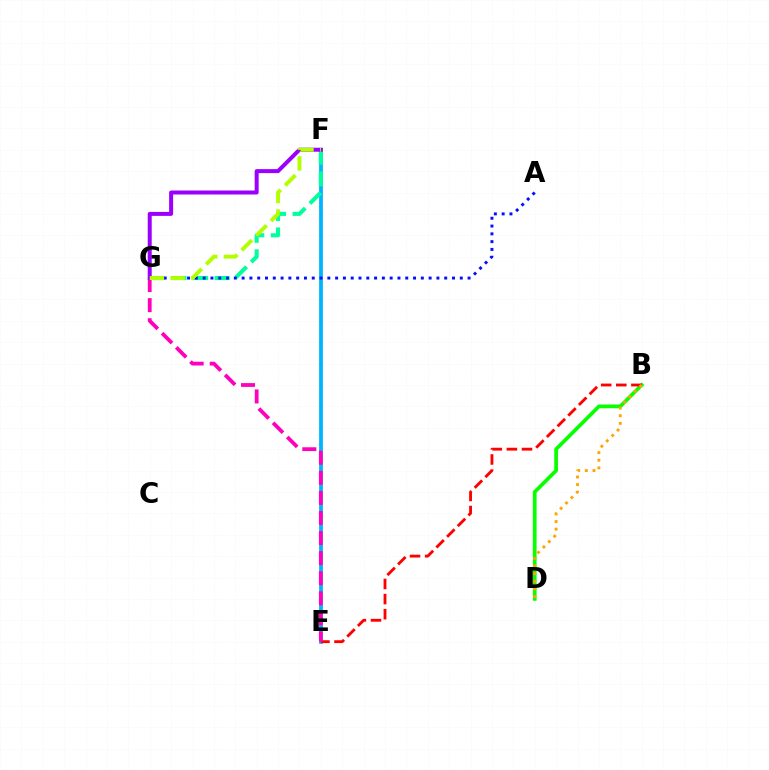{('E', 'F'): [{'color': '#00b5ff', 'line_style': 'solid', 'thickness': 2.72}], ('F', 'G'): [{'color': '#00ff9d', 'line_style': 'dashed', 'thickness': 2.93}, {'color': '#9b00ff', 'line_style': 'solid', 'thickness': 2.87}, {'color': '#b3ff00', 'line_style': 'dashed', 'thickness': 2.81}], ('B', 'D'): [{'color': '#08ff00', 'line_style': 'solid', 'thickness': 2.67}, {'color': '#ffa500', 'line_style': 'dotted', 'thickness': 2.07}], ('B', 'E'): [{'color': '#ff0000', 'line_style': 'dashed', 'thickness': 2.05}], ('A', 'G'): [{'color': '#0010ff', 'line_style': 'dotted', 'thickness': 2.12}], ('E', 'G'): [{'color': '#ff00bd', 'line_style': 'dashed', 'thickness': 2.73}]}